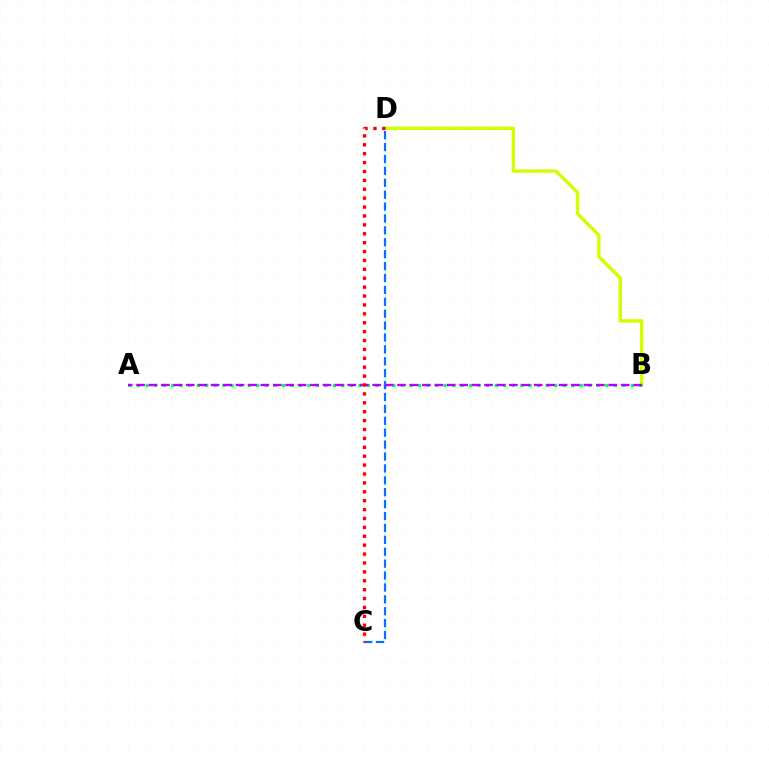{('B', 'D'): [{'color': '#d1ff00', 'line_style': 'solid', 'thickness': 2.46}], ('A', 'B'): [{'color': '#00ff5c', 'line_style': 'dotted', 'thickness': 2.31}, {'color': '#b900ff', 'line_style': 'dashed', 'thickness': 1.69}], ('C', 'D'): [{'color': '#0074ff', 'line_style': 'dashed', 'thickness': 1.62}, {'color': '#ff0000', 'line_style': 'dotted', 'thickness': 2.42}]}